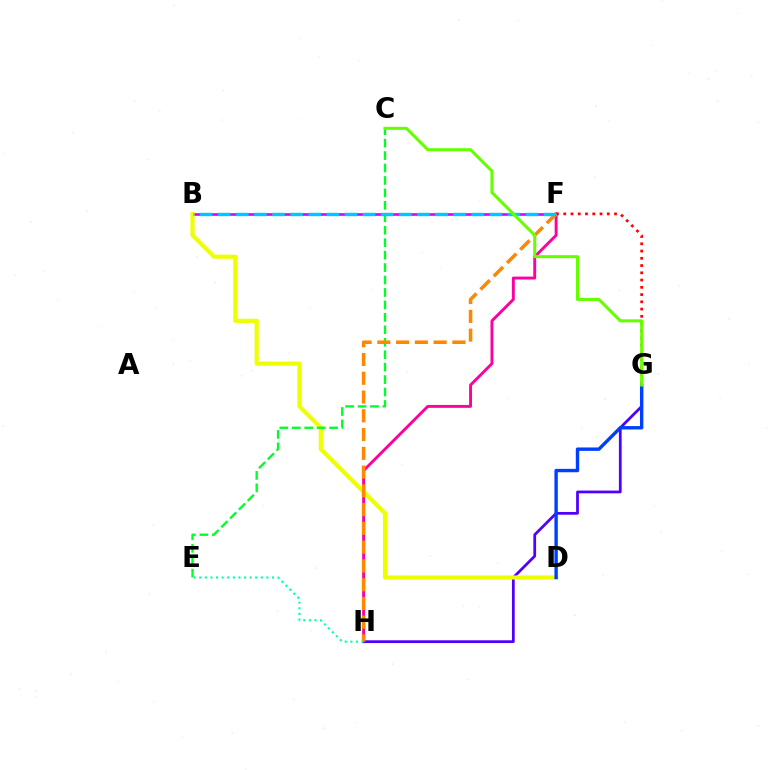{('F', 'H'): [{'color': '#ff00a0', 'line_style': 'solid', 'thickness': 2.09}, {'color': '#ff8800', 'line_style': 'dashed', 'thickness': 2.55}], ('G', 'H'): [{'color': '#4f00ff', 'line_style': 'solid', 'thickness': 1.98}], ('B', 'F'): [{'color': '#d600ff', 'line_style': 'solid', 'thickness': 1.9}, {'color': '#00c7ff', 'line_style': 'dashed', 'thickness': 2.46}], ('B', 'D'): [{'color': '#eeff00', 'line_style': 'solid', 'thickness': 2.99}], ('D', 'G'): [{'color': '#003fff', 'line_style': 'solid', 'thickness': 2.44}], ('C', 'E'): [{'color': '#00ff27', 'line_style': 'dashed', 'thickness': 1.69}], ('F', 'G'): [{'color': '#ff0000', 'line_style': 'dotted', 'thickness': 1.97}], ('C', 'G'): [{'color': '#66ff00', 'line_style': 'solid', 'thickness': 2.19}], ('E', 'H'): [{'color': '#00ffaf', 'line_style': 'dotted', 'thickness': 1.52}]}